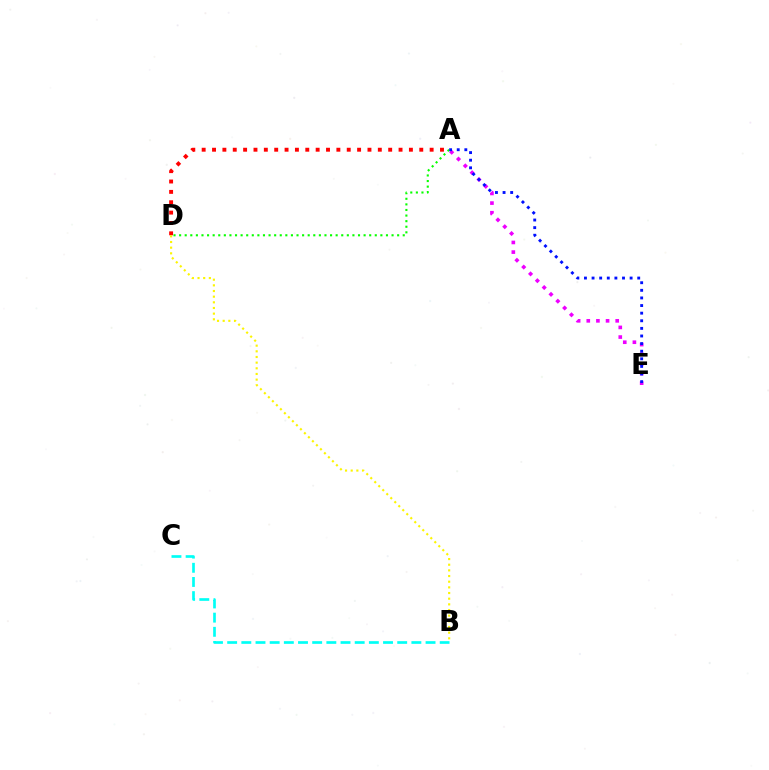{('A', 'D'): [{'color': '#08ff00', 'line_style': 'dotted', 'thickness': 1.52}, {'color': '#ff0000', 'line_style': 'dotted', 'thickness': 2.82}], ('B', 'C'): [{'color': '#00fff6', 'line_style': 'dashed', 'thickness': 1.93}], ('A', 'E'): [{'color': '#ee00ff', 'line_style': 'dotted', 'thickness': 2.62}, {'color': '#0010ff', 'line_style': 'dotted', 'thickness': 2.07}], ('B', 'D'): [{'color': '#fcf500', 'line_style': 'dotted', 'thickness': 1.54}]}